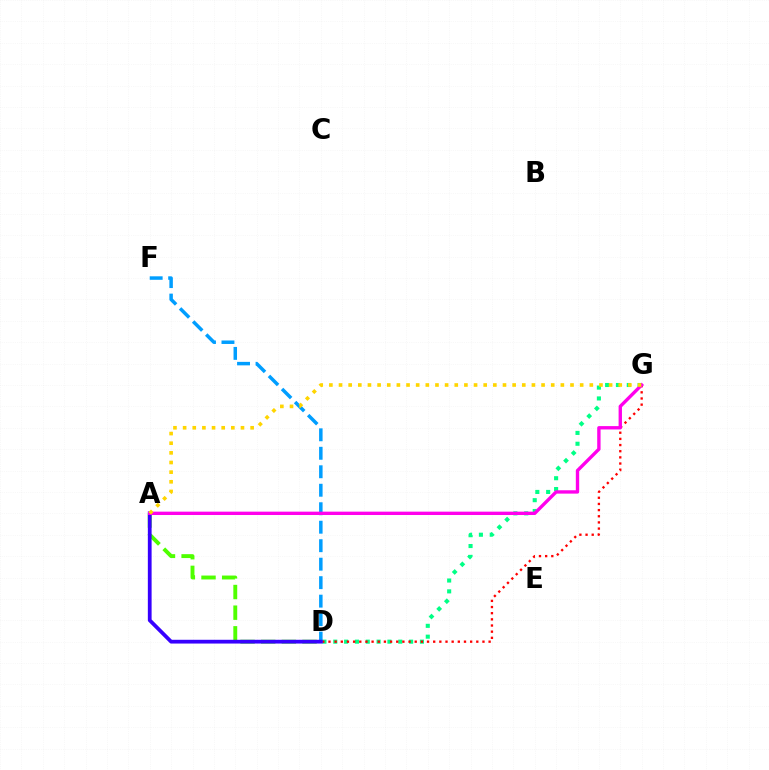{('D', 'G'): [{'color': '#00ff86', 'line_style': 'dotted', 'thickness': 2.94}, {'color': '#ff0000', 'line_style': 'dotted', 'thickness': 1.67}], ('A', 'D'): [{'color': '#4fff00', 'line_style': 'dashed', 'thickness': 2.8}, {'color': '#3700ff', 'line_style': 'solid', 'thickness': 2.71}], ('D', 'F'): [{'color': '#009eff', 'line_style': 'dashed', 'thickness': 2.51}], ('A', 'G'): [{'color': '#ff00ed', 'line_style': 'solid', 'thickness': 2.42}, {'color': '#ffd500', 'line_style': 'dotted', 'thickness': 2.62}]}